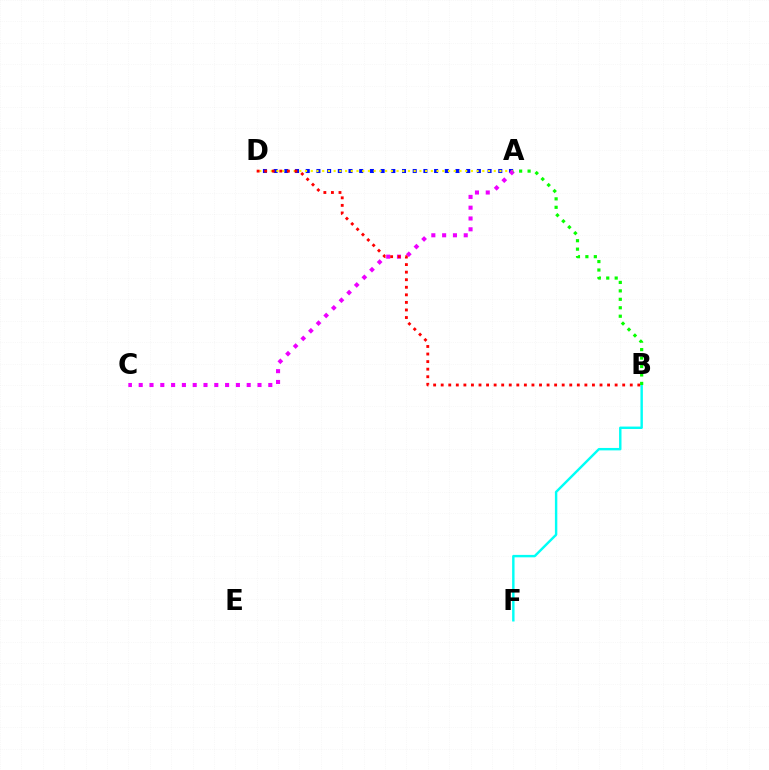{('A', 'D'): [{'color': '#0010ff', 'line_style': 'dotted', 'thickness': 2.91}, {'color': '#fcf500', 'line_style': 'dotted', 'thickness': 1.55}], ('B', 'F'): [{'color': '#00fff6', 'line_style': 'solid', 'thickness': 1.75}], ('A', 'C'): [{'color': '#ee00ff', 'line_style': 'dotted', 'thickness': 2.93}], ('B', 'D'): [{'color': '#ff0000', 'line_style': 'dotted', 'thickness': 2.05}], ('A', 'B'): [{'color': '#08ff00', 'line_style': 'dotted', 'thickness': 2.3}]}